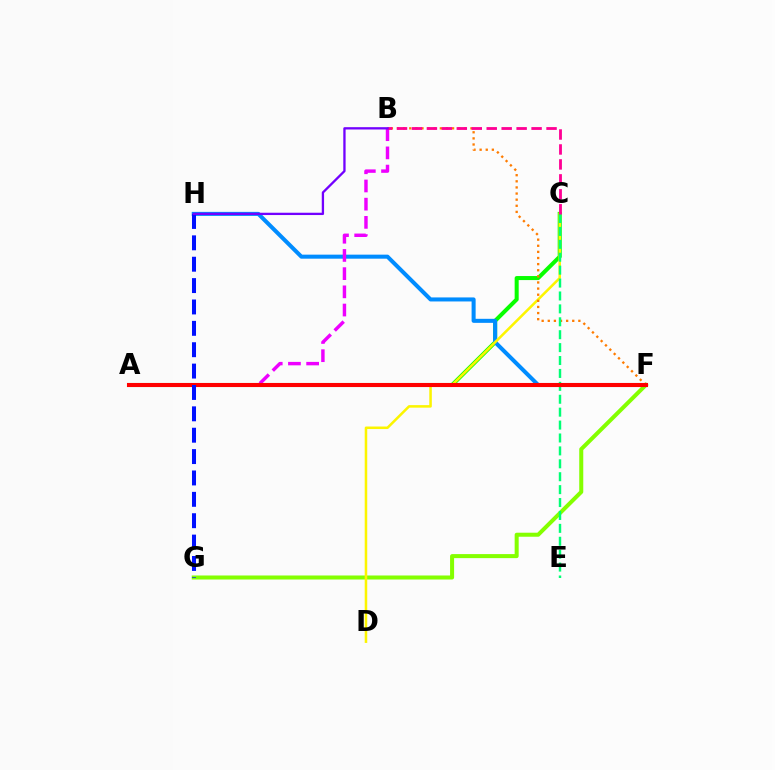{('A', 'C'): [{'color': '#08ff00', 'line_style': 'solid', 'thickness': 2.91}], ('F', 'G'): [{'color': '#84ff00', 'line_style': 'solid', 'thickness': 2.9}], ('F', 'H'): [{'color': '#008cff', 'line_style': 'solid', 'thickness': 2.91}], ('C', 'D'): [{'color': '#fcf500', 'line_style': 'solid', 'thickness': 1.83}], ('B', 'F'): [{'color': '#ff7c00', 'line_style': 'dotted', 'thickness': 1.66}], ('A', 'B'): [{'color': '#ee00ff', 'line_style': 'dashed', 'thickness': 2.47}], ('A', 'F'): [{'color': '#00fff6', 'line_style': 'solid', 'thickness': 2.62}, {'color': '#ff0000', 'line_style': 'solid', 'thickness': 2.93}], ('C', 'E'): [{'color': '#00ff74', 'line_style': 'dashed', 'thickness': 1.75}], ('G', 'H'): [{'color': '#0010ff', 'line_style': 'dashed', 'thickness': 2.9}], ('B', 'C'): [{'color': '#ff0094', 'line_style': 'dashed', 'thickness': 2.03}], ('B', 'H'): [{'color': '#7200ff', 'line_style': 'solid', 'thickness': 1.66}]}